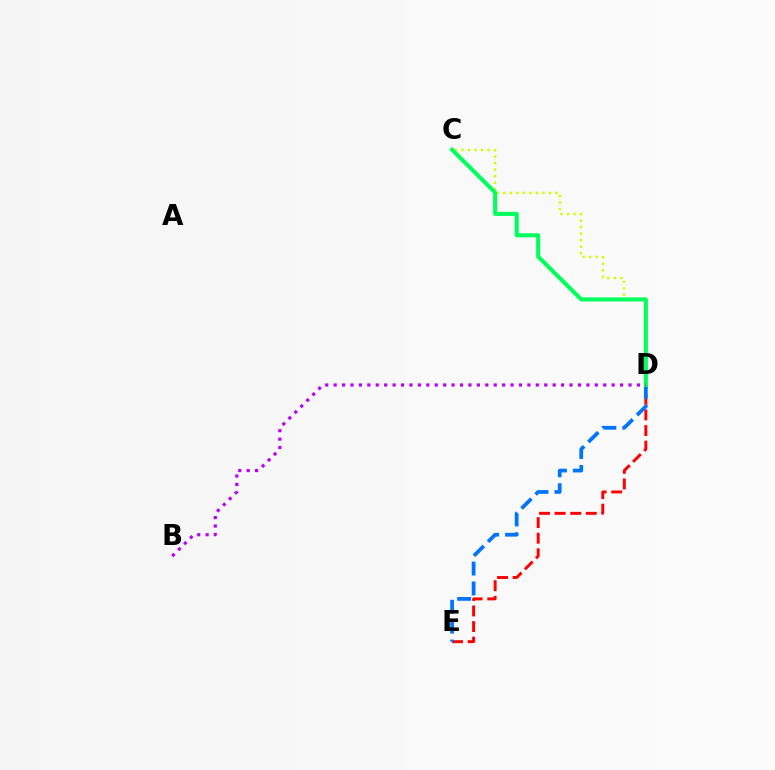{('D', 'E'): [{'color': '#ff0000', 'line_style': 'dashed', 'thickness': 2.12}, {'color': '#0074ff', 'line_style': 'dashed', 'thickness': 2.7}], ('C', 'D'): [{'color': '#d1ff00', 'line_style': 'dotted', 'thickness': 1.77}, {'color': '#00ff5c', 'line_style': 'solid', 'thickness': 2.93}], ('B', 'D'): [{'color': '#b900ff', 'line_style': 'dotted', 'thickness': 2.29}]}